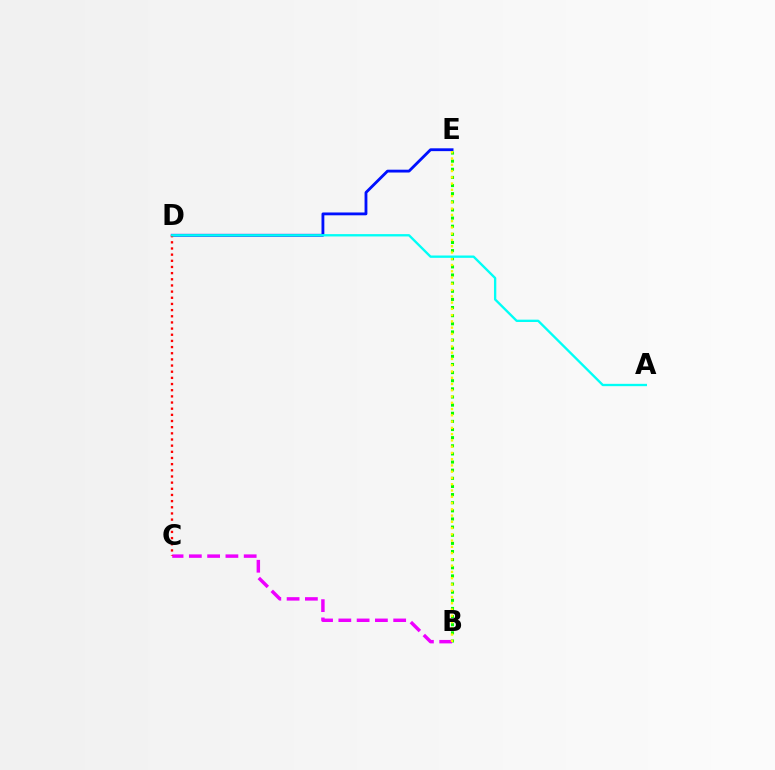{('D', 'E'): [{'color': '#0010ff', 'line_style': 'solid', 'thickness': 2.04}], ('B', 'E'): [{'color': '#08ff00', 'line_style': 'dotted', 'thickness': 2.21}, {'color': '#fcf500', 'line_style': 'dotted', 'thickness': 1.7}], ('B', 'C'): [{'color': '#ee00ff', 'line_style': 'dashed', 'thickness': 2.48}], ('C', 'D'): [{'color': '#ff0000', 'line_style': 'dotted', 'thickness': 1.67}], ('A', 'D'): [{'color': '#00fff6', 'line_style': 'solid', 'thickness': 1.68}]}